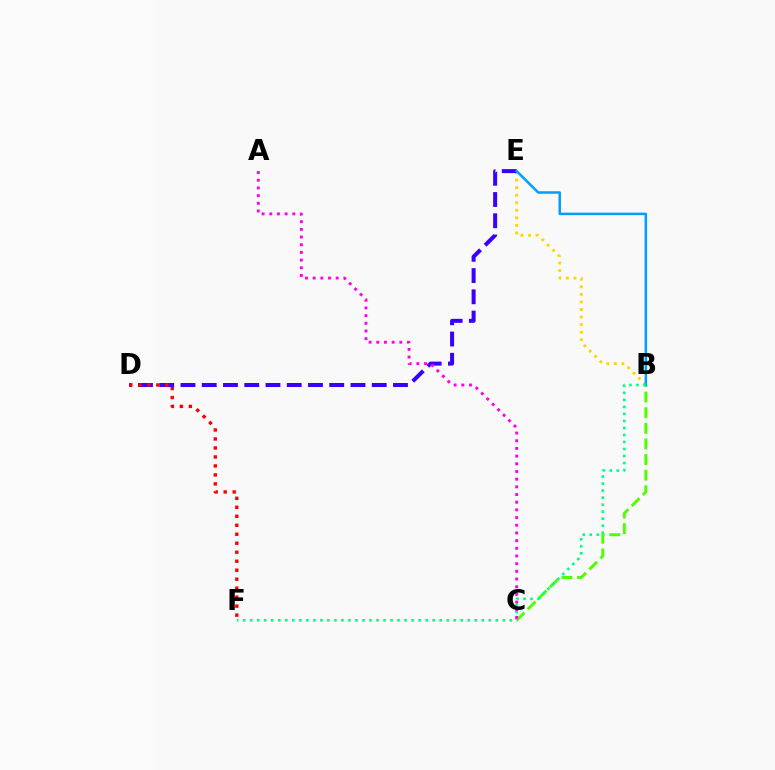{('B', 'E'): [{'color': '#ffd500', 'line_style': 'dotted', 'thickness': 2.05}, {'color': '#009eff', 'line_style': 'solid', 'thickness': 1.81}], ('B', 'C'): [{'color': '#4fff00', 'line_style': 'dashed', 'thickness': 2.12}], ('D', 'E'): [{'color': '#3700ff', 'line_style': 'dashed', 'thickness': 2.89}], ('B', 'F'): [{'color': '#00ff86', 'line_style': 'dotted', 'thickness': 1.91}], ('A', 'C'): [{'color': '#ff00ed', 'line_style': 'dotted', 'thickness': 2.09}], ('D', 'F'): [{'color': '#ff0000', 'line_style': 'dotted', 'thickness': 2.44}]}